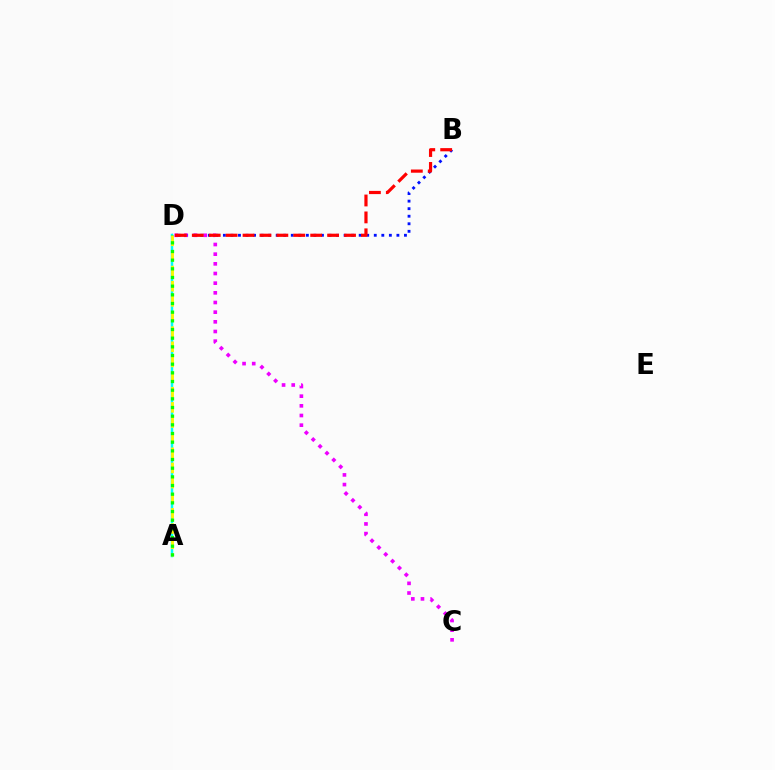{('B', 'D'): [{'color': '#0010ff', 'line_style': 'dotted', 'thickness': 2.05}, {'color': '#ff0000', 'line_style': 'dashed', 'thickness': 2.3}], ('A', 'D'): [{'color': '#00fff6', 'line_style': 'solid', 'thickness': 1.79}, {'color': '#fcf500', 'line_style': 'dashed', 'thickness': 2.06}, {'color': '#08ff00', 'line_style': 'dotted', 'thickness': 2.35}], ('C', 'D'): [{'color': '#ee00ff', 'line_style': 'dotted', 'thickness': 2.63}]}